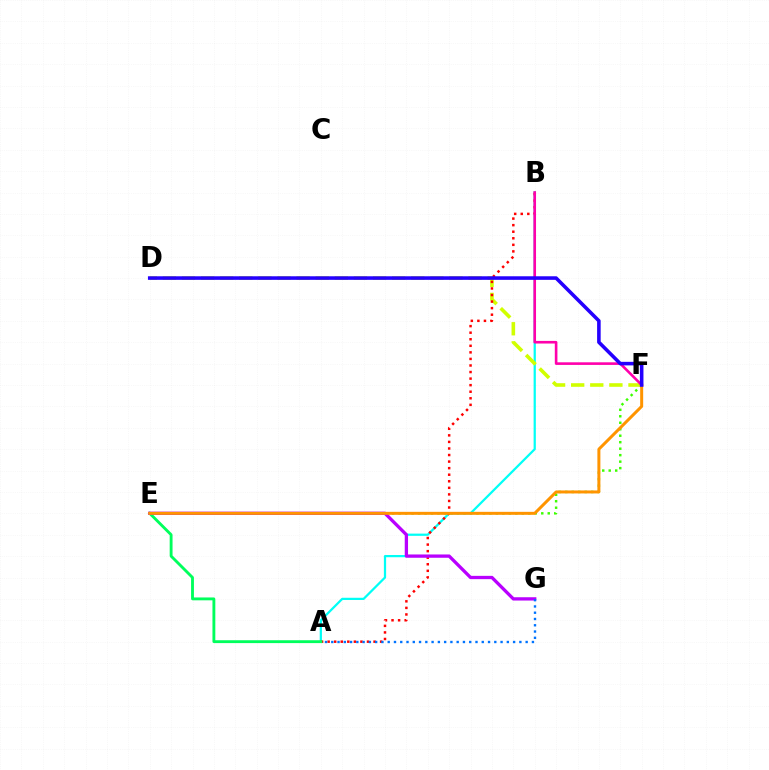{('E', 'F'): [{'color': '#3dff00', 'line_style': 'dotted', 'thickness': 1.76}, {'color': '#ff9400', 'line_style': 'solid', 'thickness': 2.16}], ('A', 'B'): [{'color': '#00fff6', 'line_style': 'solid', 'thickness': 1.61}, {'color': '#ff0000', 'line_style': 'dotted', 'thickness': 1.78}], ('D', 'F'): [{'color': '#d1ff00', 'line_style': 'dashed', 'thickness': 2.6}, {'color': '#2500ff', 'line_style': 'solid', 'thickness': 2.57}], ('A', 'E'): [{'color': '#00ff5c', 'line_style': 'solid', 'thickness': 2.06}], ('E', 'G'): [{'color': '#b900ff', 'line_style': 'solid', 'thickness': 2.37}], ('B', 'F'): [{'color': '#ff00ac', 'line_style': 'solid', 'thickness': 1.89}], ('A', 'G'): [{'color': '#0074ff', 'line_style': 'dotted', 'thickness': 1.7}]}